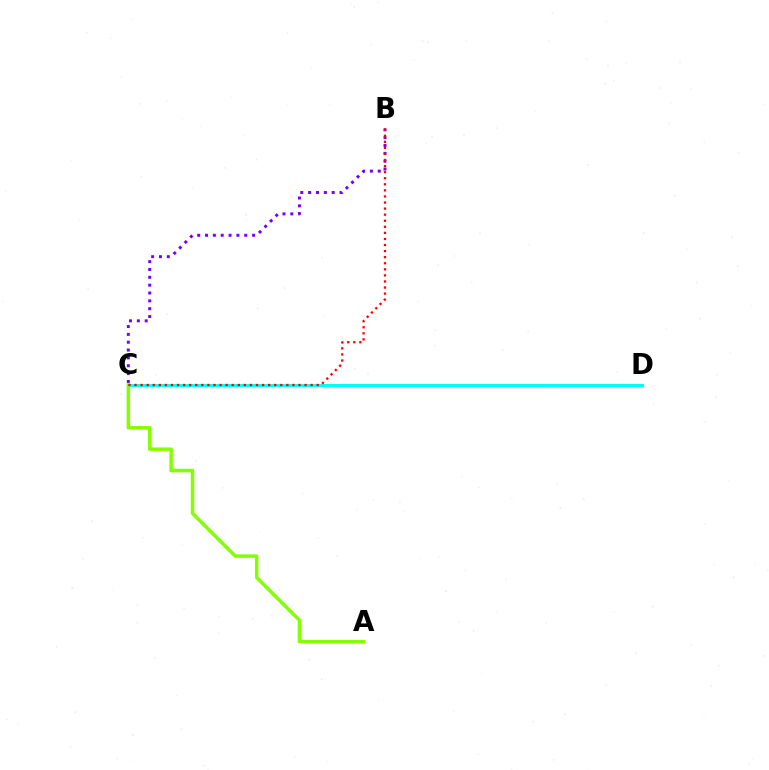{('C', 'D'): [{'color': '#00fff6', 'line_style': 'solid', 'thickness': 2.23}], ('B', 'C'): [{'color': '#7200ff', 'line_style': 'dotted', 'thickness': 2.13}, {'color': '#ff0000', 'line_style': 'dotted', 'thickness': 1.65}], ('A', 'C'): [{'color': '#84ff00', 'line_style': 'solid', 'thickness': 2.51}]}